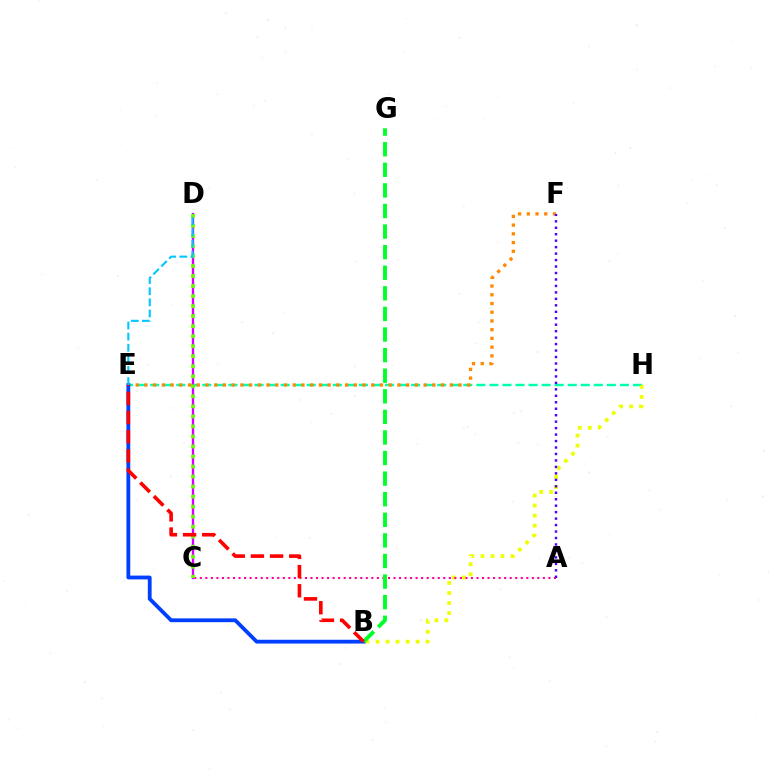{('E', 'H'): [{'color': '#00ffaf', 'line_style': 'dashed', 'thickness': 1.77}], ('B', 'H'): [{'color': '#eeff00', 'line_style': 'dotted', 'thickness': 2.72}], ('C', 'D'): [{'color': '#d600ff', 'line_style': 'solid', 'thickness': 1.67}, {'color': '#66ff00', 'line_style': 'dotted', 'thickness': 2.72}], ('E', 'F'): [{'color': '#ff8800', 'line_style': 'dotted', 'thickness': 2.37}], ('A', 'C'): [{'color': '#ff00a0', 'line_style': 'dotted', 'thickness': 1.5}], ('B', 'E'): [{'color': '#003fff', 'line_style': 'solid', 'thickness': 2.74}, {'color': '#ff0000', 'line_style': 'dashed', 'thickness': 2.6}], ('A', 'F'): [{'color': '#4f00ff', 'line_style': 'dotted', 'thickness': 1.76}], ('B', 'G'): [{'color': '#00ff27', 'line_style': 'dashed', 'thickness': 2.8}], ('D', 'E'): [{'color': '#00c7ff', 'line_style': 'dashed', 'thickness': 1.51}]}